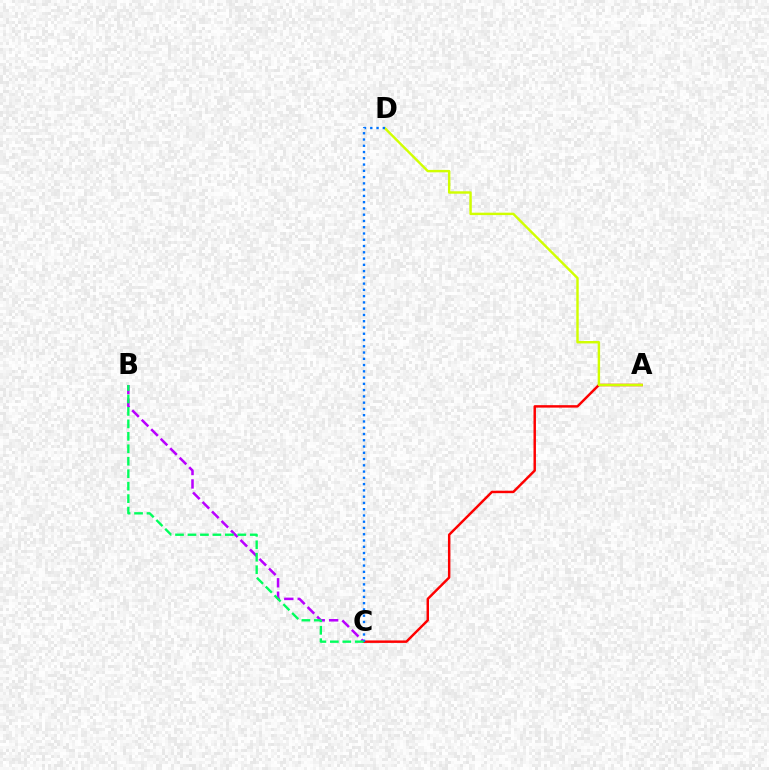{('A', 'C'): [{'color': '#ff0000', 'line_style': 'solid', 'thickness': 1.77}], ('B', 'C'): [{'color': '#b900ff', 'line_style': 'dashed', 'thickness': 1.82}, {'color': '#00ff5c', 'line_style': 'dashed', 'thickness': 1.69}], ('A', 'D'): [{'color': '#d1ff00', 'line_style': 'solid', 'thickness': 1.75}], ('C', 'D'): [{'color': '#0074ff', 'line_style': 'dotted', 'thickness': 1.7}]}